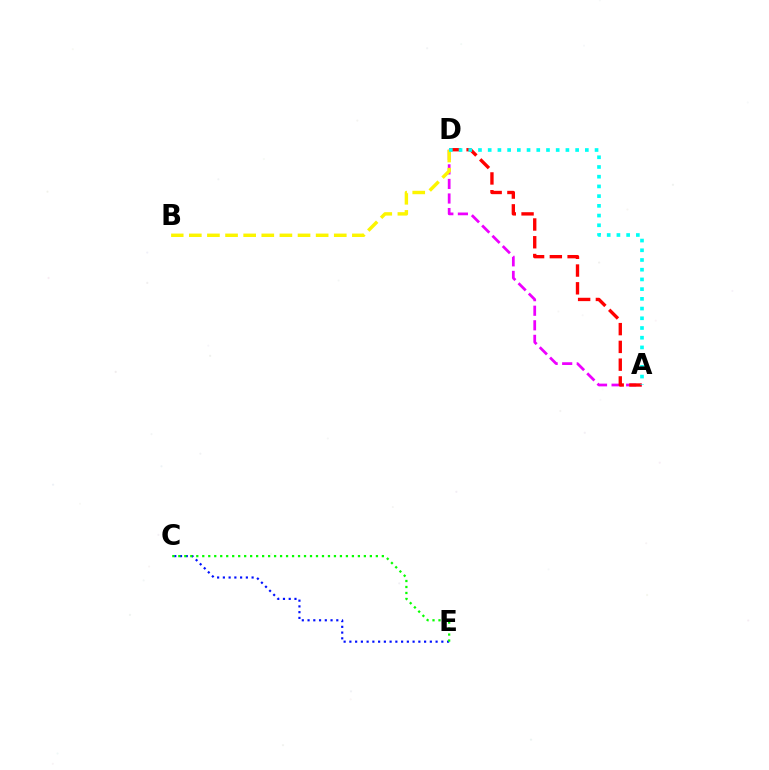{('A', 'D'): [{'color': '#ee00ff', 'line_style': 'dashed', 'thickness': 1.98}, {'color': '#ff0000', 'line_style': 'dashed', 'thickness': 2.41}, {'color': '#00fff6', 'line_style': 'dotted', 'thickness': 2.64}], ('C', 'E'): [{'color': '#0010ff', 'line_style': 'dotted', 'thickness': 1.56}, {'color': '#08ff00', 'line_style': 'dotted', 'thickness': 1.63}], ('B', 'D'): [{'color': '#fcf500', 'line_style': 'dashed', 'thickness': 2.46}]}